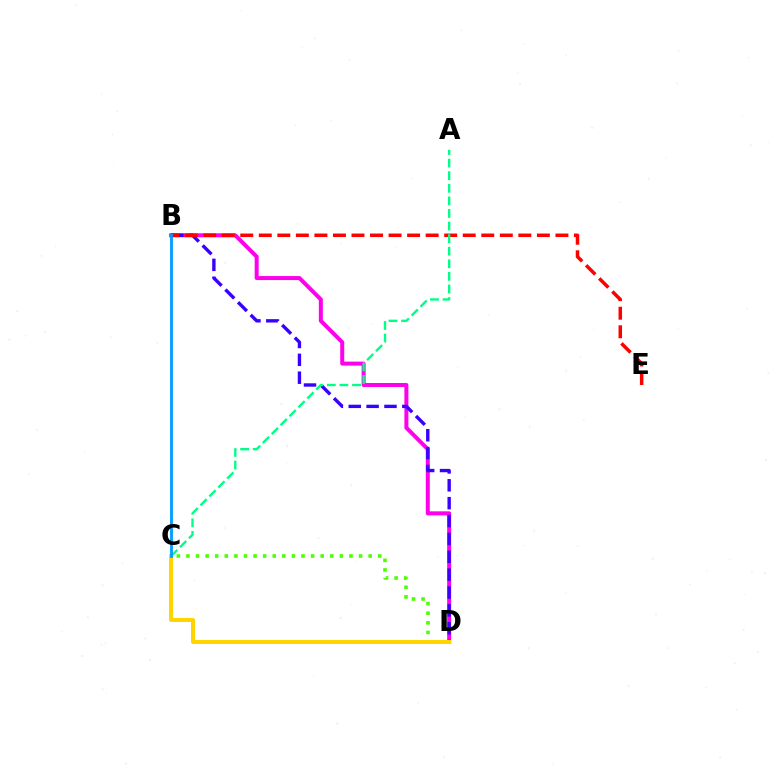{('B', 'D'): [{'color': '#ff00ed', 'line_style': 'solid', 'thickness': 2.88}, {'color': '#3700ff', 'line_style': 'dashed', 'thickness': 2.43}], ('C', 'D'): [{'color': '#4fff00', 'line_style': 'dotted', 'thickness': 2.61}, {'color': '#ffd500', 'line_style': 'solid', 'thickness': 2.87}], ('B', 'E'): [{'color': '#ff0000', 'line_style': 'dashed', 'thickness': 2.52}], ('A', 'C'): [{'color': '#00ff86', 'line_style': 'dashed', 'thickness': 1.71}], ('B', 'C'): [{'color': '#009eff', 'line_style': 'solid', 'thickness': 2.04}]}